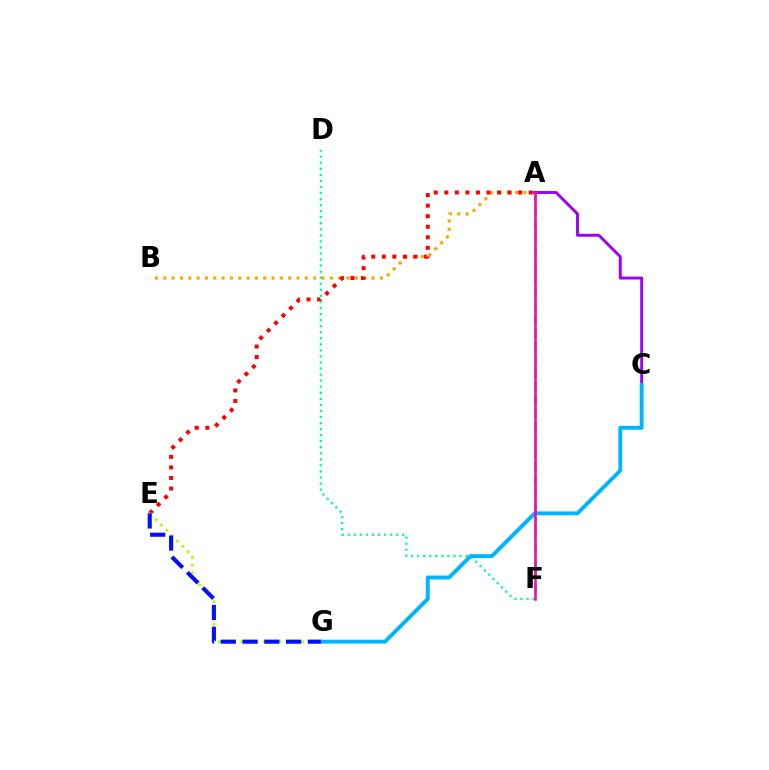{('A', 'B'): [{'color': '#ffa500', 'line_style': 'dotted', 'thickness': 2.26}], ('A', 'E'): [{'color': '#ff0000', 'line_style': 'dotted', 'thickness': 2.87}], ('A', 'F'): [{'color': '#08ff00', 'line_style': 'dashed', 'thickness': 1.83}, {'color': '#ff00bd', 'line_style': 'solid', 'thickness': 1.82}], ('A', 'C'): [{'color': '#9b00ff', 'line_style': 'solid', 'thickness': 2.1}], ('E', 'G'): [{'color': '#b3ff00', 'line_style': 'dotted', 'thickness': 2.05}, {'color': '#0010ff', 'line_style': 'dashed', 'thickness': 2.96}], ('D', 'F'): [{'color': '#00ff9d', 'line_style': 'dotted', 'thickness': 1.64}], ('C', 'G'): [{'color': '#00b5ff', 'line_style': 'solid', 'thickness': 2.79}]}